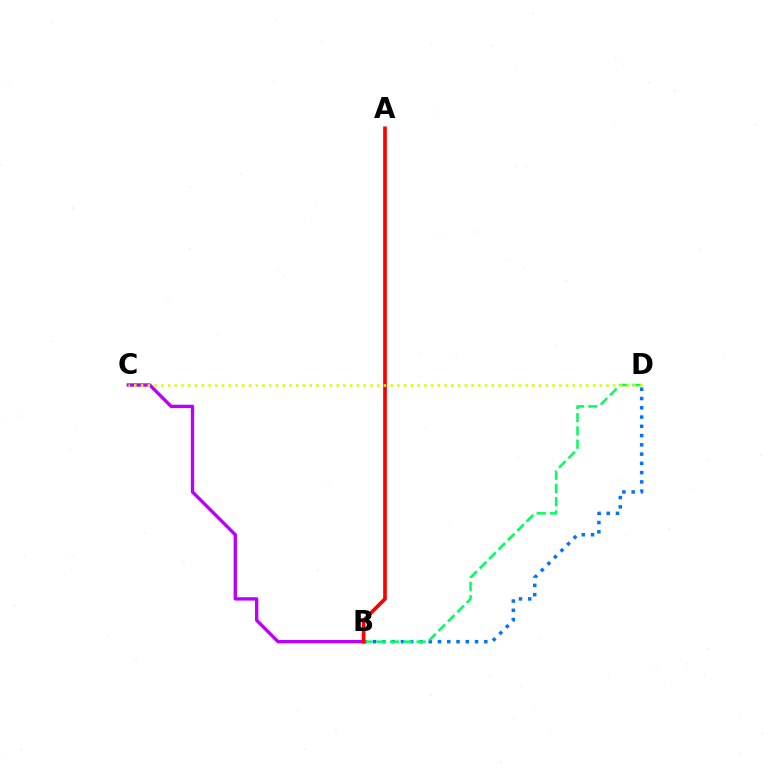{('B', 'D'): [{'color': '#0074ff', 'line_style': 'dotted', 'thickness': 2.52}, {'color': '#00ff5c', 'line_style': 'dashed', 'thickness': 1.8}], ('B', 'C'): [{'color': '#b900ff', 'line_style': 'solid', 'thickness': 2.42}], ('A', 'B'): [{'color': '#ff0000', 'line_style': 'solid', 'thickness': 2.66}], ('C', 'D'): [{'color': '#d1ff00', 'line_style': 'dotted', 'thickness': 1.83}]}